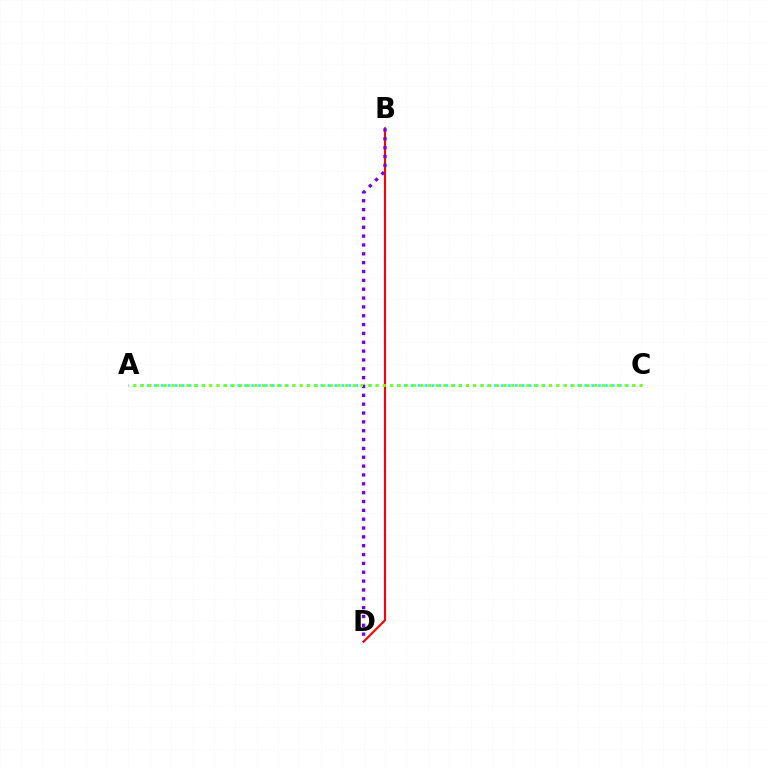{('A', 'C'): [{'color': '#00fff6', 'line_style': 'dotted', 'thickness': 1.89}, {'color': '#84ff00', 'line_style': 'dotted', 'thickness': 2.05}], ('B', 'D'): [{'color': '#ff0000', 'line_style': 'solid', 'thickness': 1.53}, {'color': '#7200ff', 'line_style': 'dotted', 'thickness': 2.4}]}